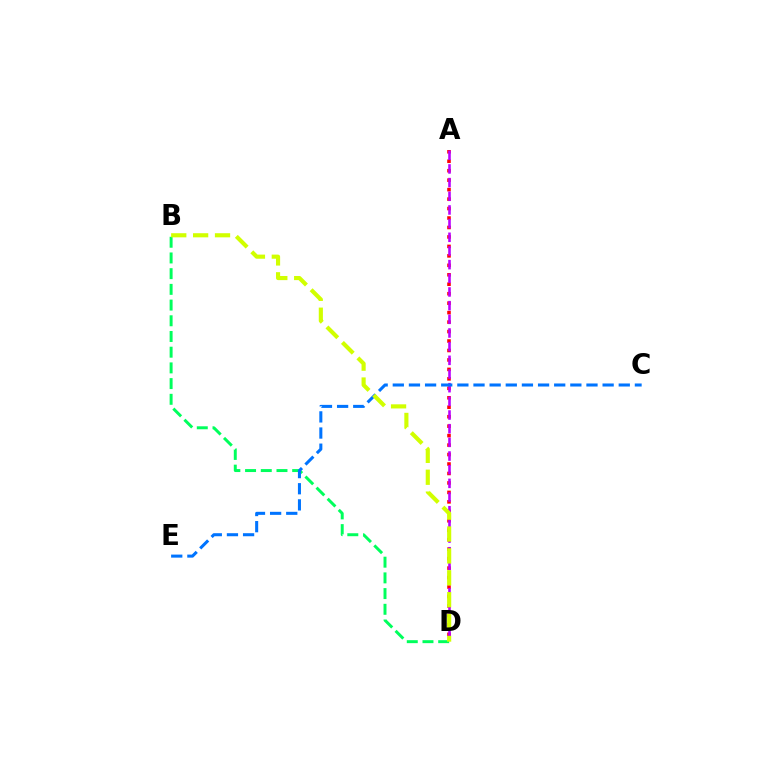{('A', 'D'): [{'color': '#ff0000', 'line_style': 'dotted', 'thickness': 2.57}, {'color': '#b900ff', 'line_style': 'dashed', 'thickness': 1.86}], ('B', 'D'): [{'color': '#00ff5c', 'line_style': 'dashed', 'thickness': 2.13}, {'color': '#d1ff00', 'line_style': 'dashed', 'thickness': 2.97}], ('C', 'E'): [{'color': '#0074ff', 'line_style': 'dashed', 'thickness': 2.19}]}